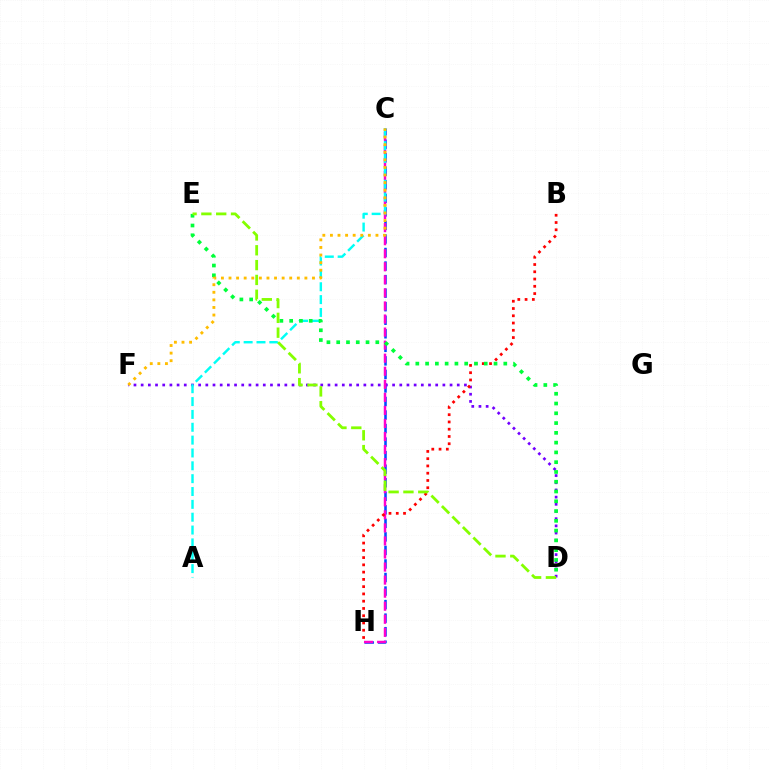{('C', 'H'): [{'color': '#004bff', 'line_style': 'dashed', 'thickness': 1.84}, {'color': '#ff00cf', 'line_style': 'dashed', 'thickness': 1.77}], ('D', 'F'): [{'color': '#7200ff', 'line_style': 'dotted', 'thickness': 1.95}], ('B', 'H'): [{'color': '#ff0000', 'line_style': 'dotted', 'thickness': 1.97}], ('A', 'C'): [{'color': '#00fff6', 'line_style': 'dashed', 'thickness': 1.75}], ('D', 'E'): [{'color': '#00ff39', 'line_style': 'dotted', 'thickness': 2.66}, {'color': '#84ff00', 'line_style': 'dashed', 'thickness': 2.01}], ('C', 'F'): [{'color': '#ffbd00', 'line_style': 'dotted', 'thickness': 2.06}]}